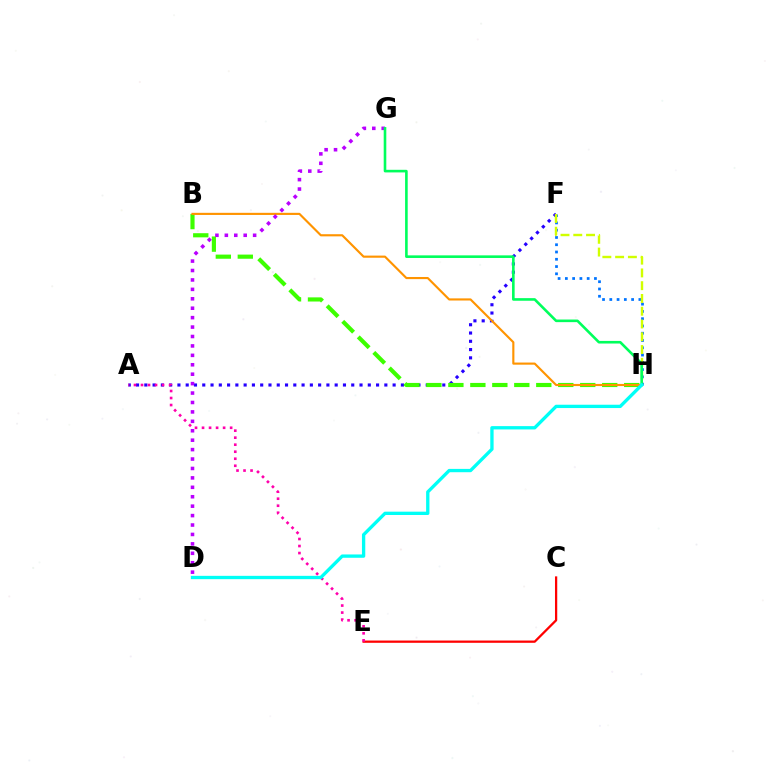{('C', 'E'): [{'color': '#ff0000', 'line_style': 'solid', 'thickness': 1.63}], ('F', 'H'): [{'color': '#0074ff', 'line_style': 'dotted', 'thickness': 1.98}, {'color': '#d1ff00', 'line_style': 'dashed', 'thickness': 1.73}], ('A', 'F'): [{'color': '#2500ff', 'line_style': 'dotted', 'thickness': 2.25}], ('B', 'H'): [{'color': '#3dff00', 'line_style': 'dashed', 'thickness': 2.99}, {'color': '#ff9400', 'line_style': 'solid', 'thickness': 1.54}], ('D', 'G'): [{'color': '#b900ff', 'line_style': 'dotted', 'thickness': 2.56}], ('A', 'E'): [{'color': '#ff00ac', 'line_style': 'dotted', 'thickness': 1.91}], ('G', 'H'): [{'color': '#00ff5c', 'line_style': 'solid', 'thickness': 1.88}], ('D', 'H'): [{'color': '#00fff6', 'line_style': 'solid', 'thickness': 2.39}]}